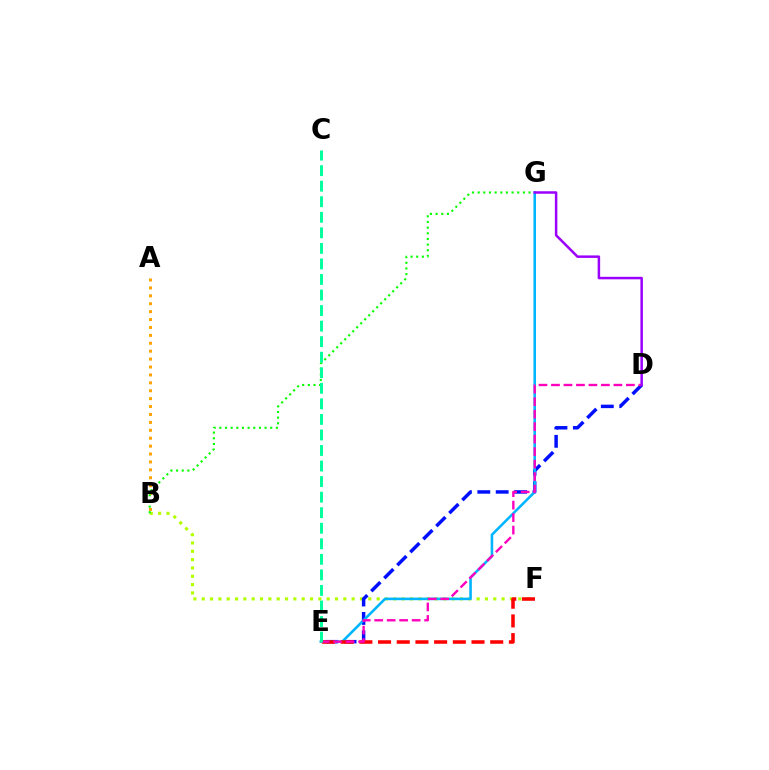{('B', 'F'): [{'color': '#b3ff00', 'line_style': 'dotted', 'thickness': 2.26}], ('D', 'E'): [{'color': '#0010ff', 'line_style': 'dashed', 'thickness': 2.5}, {'color': '#ff00bd', 'line_style': 'dashed', 'thickness': 1.7}], ('A', 'B'): [{'color': '#ffa500', 'line_style': 'dotted', 'thickness': 2.15}], ('B', 'G'): [{'color': '#08ff00', 'line_style': 'dotted', 'thickness': 1.54}], ('E', 'G'): [{'color': '#00b5ff', 'line_style': 'solid', 'thickness': 1.86}], ('E', 'F'): [{'color': '#ff0000', 'line_style': 'dashed', 'thickness': 2.54}], ('C', 'E'): [{'color': '#00ff9d', 'line_style': 'dashed', 'thickness': 2.11}], ('D', 'G'): [{'color': '#9b00ff', 'line_style': 'solid', 'thickness': 1.8}]}